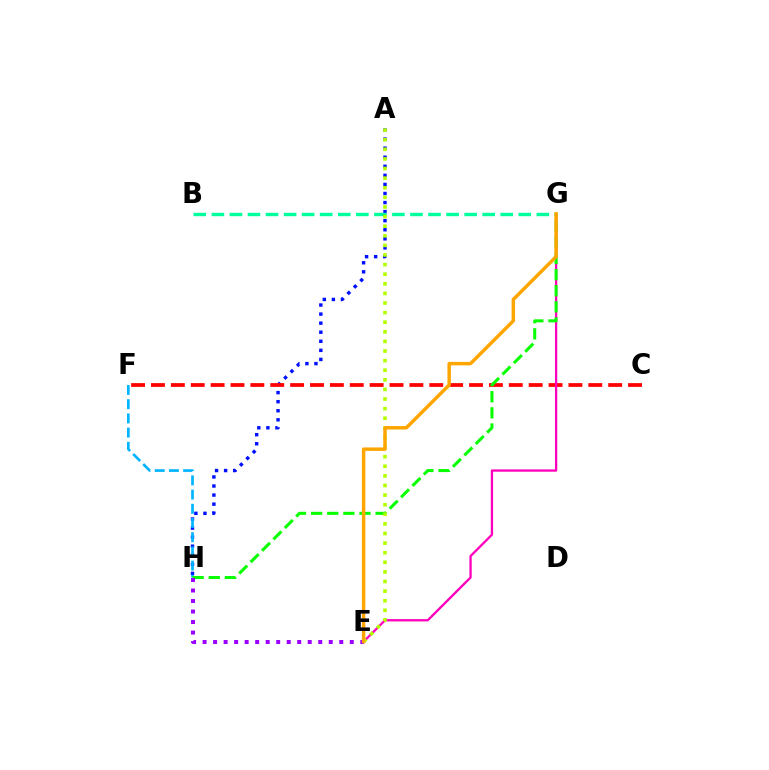{('A', 'H'): [{'color': '#0010ff', 'line_style': 'dotted', 'thickness': 2.46}], ('F', 'H'): [{'color': '#00b5ff', 'line_style': 'dashed', 'thickness': 1.93}], ('C', 'F'): [{'color': '#ff0000', 'line_style': 'dashed', 'thickness': 2.7}], ('E', 'G'): [{'color': '#ff00bd', 'line_style': 'solid', 'thickness': 1.65}, {'color': '#ffa500', 'line_style': 'solid', 'thickness': 2.49}], ('G', 'H'): [{'color': '#08ff00', 'line_style': 'dashed', 'thickness': 2.19}], ('B', 'G'): [{'color': '#00ff9d', 'line_style': 'dashed', 'thickness': 2.45}], ('A', 'E'): [{'color': '#b3ff00', 'line_style': 'dotted', 'thickness': 2.61}], ('E', 'H'): [{'color': '#9b00ff', 'line_style': 'dotted', 'thickness': 2.86}]}